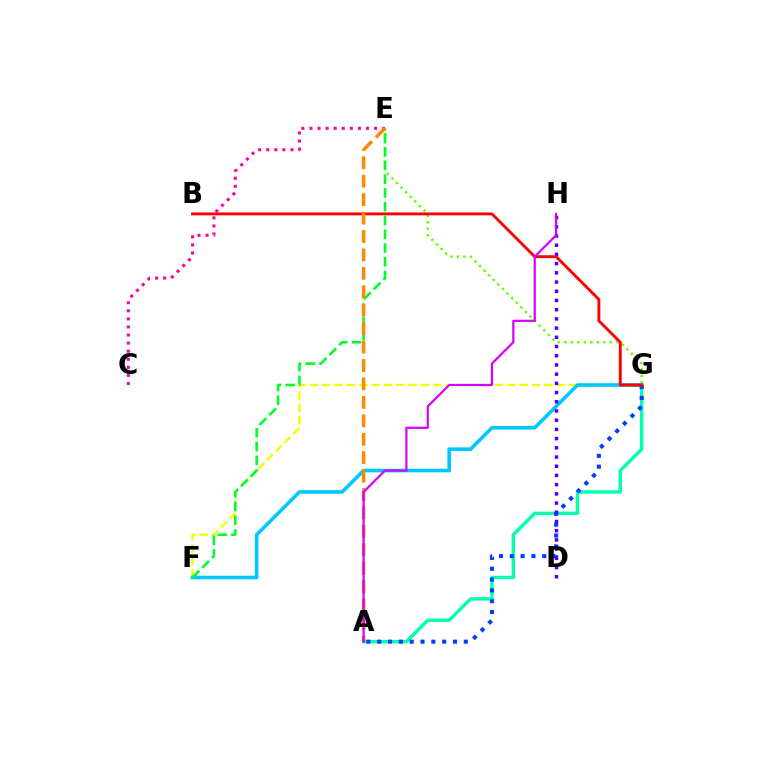{('C', 'E'): [{'color': '#ff00a0', 'line_style': 'dotted', 'thickness': 2.19}], ('E', 'G'): [{'color': '#66ff00', 'line_style': 'dotted', 'thickness': 1.76}], ('F', 'G'): [{'color': '#eeff00', 'line_style': 'dashed', 'thickness': 1.68}, {'color': '#00c7ff', 'line_style': 'solid', 'thickness': 2.59}], ('A', 'G'): [{'color': '#00ffaf', 'line_style': 'solid', 'thickness': 2.44}, {'color': '#003fff', 'line_style': 'dotted', 'thickness': 2.94}], ('D', 'H'): [{'color': '#4f00ff', 'line_style': 'dotted', 'thickness': 2.5}], ('B', 'G'): [{'color': '#ff0000', 'line_style': 'solid', 'thickness': 2.08}], ('E', 'F'): [{'color': '#00ff27', 'line_style': 'dashed', 'thickness': 1.87}], ('A', 'E'): [{'color': '#ff8800', 'line_style': 'dashed', 'thickness': 2.5}], ('A', 'H'): [{'color': '#d600ff', 'line_style': 'solid', 'thickness': 1.59}]}